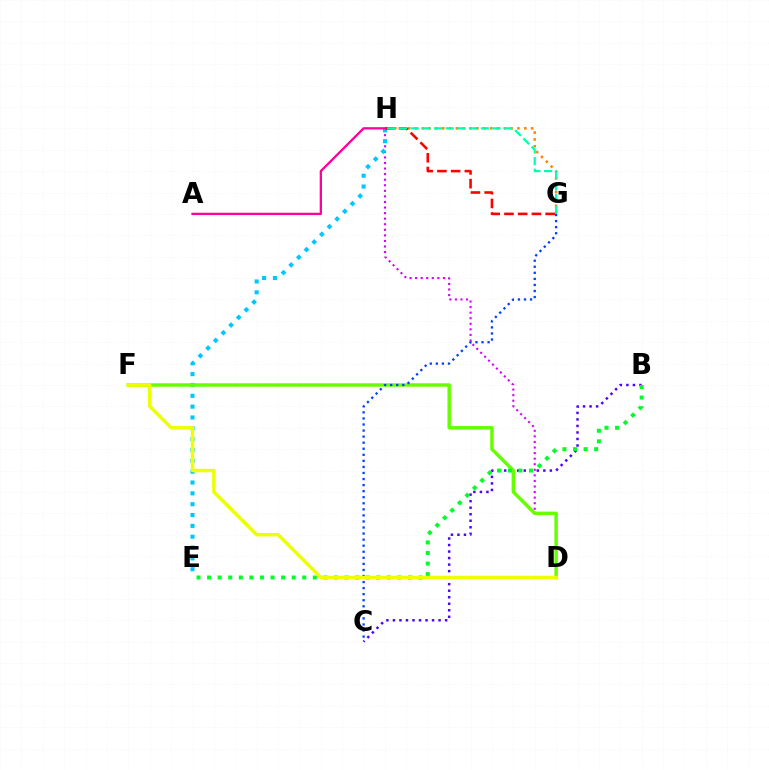{('D', 'H'): [{'color': '#d600ff', 'line_style': 'dotted', 'thickness': 1.51}], ('G', 'H'): [{'color': '#ff8800', 'line_style': 'dotted', 'thickness': 1.86}, {'color': '#ff0000', 'line_style': 'dashed', 'thickness': 1.86}, {'color': '#00ffaf', 'line_style': 'dashed', 'thickness': 1.59}], ('E', 'H'): [{'color': '#00c7ff', 'line_style': 'dotted', 'thickness': 2.94}], ('B', 'C'): [{'color': '#4f00ff', 'line_style': 'dotted', 'thickness': 1.77}], ('D', 'F'): [{'color': '#66ff00', 'line_style': 'solid', 'thickness': 2.48}, {'color': '#eeff00', 'line_style': 'solid', 'thickness': 2.49}], ('B', 'E'): [{'color': '#00ff27', 'line_style': 'dotted', 'thickness': 2.87}], ('C', 'G'): [{'color': '#003fff', 'line_style': 'dotted', 'thickness': 1.65}], ('A', 'H'): [{'color': '#ff00a0', 'line_style': 'solid', 'thickness': 1.65}]}